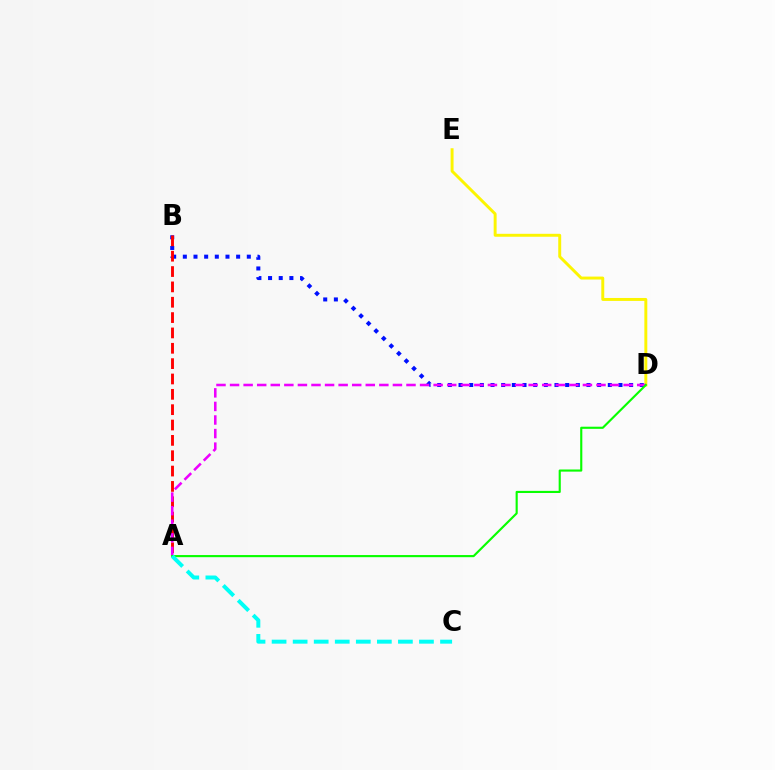{('D', 'E'): [{'color': '#fcf500', 'line_style': 'solid', 'thickness': 2.12}], ('B', 'D'): [{'color': '#0010ff', 'line_style': 'dotted', 'thickness': 2.9}], ('A', 'B'): [{'color': '#ff0000', 'line_style': 'dashed', 'thickness': 2.08}], ('A', 'D'): [{'color': '#ee00ff', 'line_style': 'dashed', 'thickness': 1.84}, {'color': '#08ff00', 'line_style': 'solid', 'thickness': 1.54}], ('A', 'C'): [{'color': '#00fff6', 'line_style': 'dashed', 'thickness': 2.86}]}